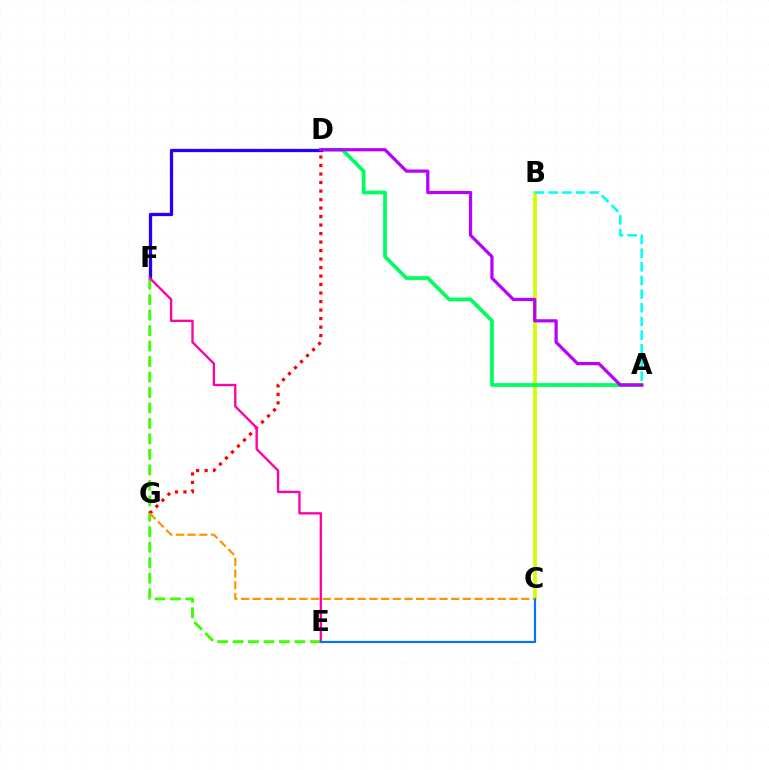{('B', 'C'): [{'color': '#d1ff00', 'line_style': 'solid', 'thickness': 2.67}], ('A', 'D'): [{'color': '#00ff5c', 'line_style': 'solid', 'thickness': 2.68}, {'color': '#b900ff', 'line_style': 'solid', 'thickness': 2.31}], ('D', 'F'): [{'color': '#2500ff', 'line_style': 'solid', 'thickness': 2.35}], ('E', 'F'): [{'color': '#3dff00', 'line_style': 'dashed', 'thickness': 2.1}, {'color': '#ff00ac', 'line_style': 'solid', 'thickness': 1.7}], ('D', 'G'): [{'color': '#ff0000', 'line_style': 'dotted', 'thickness': 2.31}], ('A', 'B'): [{'color': '#00fff6', 'line_style': 'dashed', 'thickness': 1.86}], ('C', 'E'): [{'color': '#0074ff', 'line_style': 'solid', 'thickness': 1.56}], ('C', 'G'): [{'color': '#ff9400', 'line_style': 'dashed', 'thickness': 1.59}]}